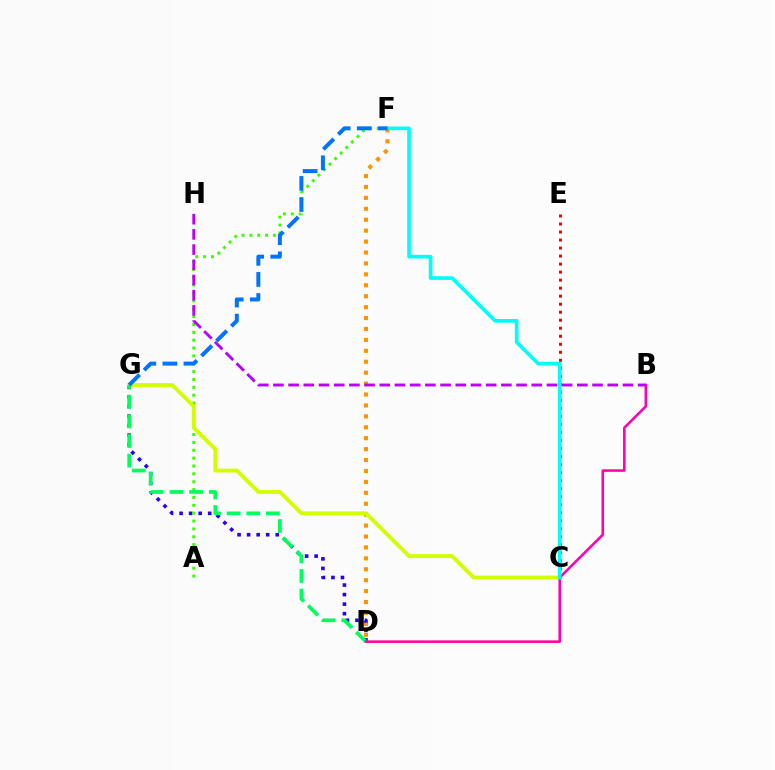{('D', 'F'): [{'color': '#ff9400', 'line_style': 'dotted', 'thickness': 2.97}], ('D', 'G'): [{'color': '#2500ff', 'line_style': 'dotted', 'thickness': 2.59}, {'color': '#00ff5c', 'line_style': 'dashed', 'thickness': 2.67}], ('A', 'F'): [{'color': '#3dff00', 'line_style': 'dotted', 'thickness': 2.14}], ('C', 'G'): [{'color': '#d1ff00', 'line_style': 'solid', 'thickness': 2.77}], ('B', 'D'): [{'color': '#ff00ac', 'line_style': 'solid', 'thickness': 1.84}], ('C', 'E'): [{'color': '#ff0000', 'line_style': 'dotted', 'thickness': 2.18}], ('B', 'H'): [{'color': '#b900ff', 'line_style': 'dashed', 'thickness': 2.06}], ('C', 'F'): [{'color': '#00fff6', 'line_style': 'solid', 'thickness': 2.64}], ('F', 'G'): [{'color': '#0074ff', 'line_style': 'dashed', 'thickness': 2.86}]}